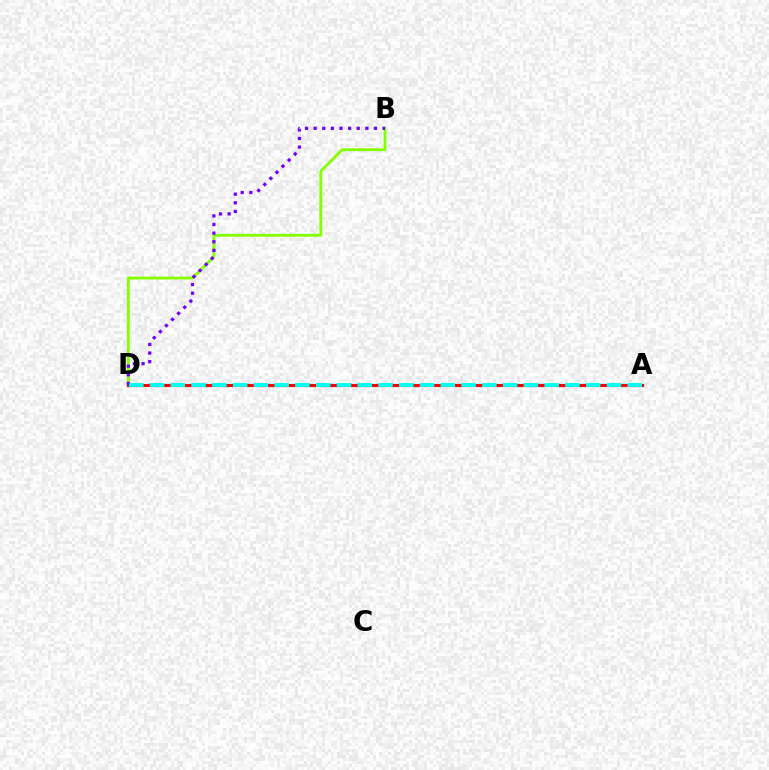{('B', 'D'): [{'color': '#84ff00', 'line_style': 'solid', 'thickness': 2.04}, {'color': '#7200ff', 'line_style': 'dotted', 'thickness': 2.34}], ('A', 'D'): [{'color': '#ff0000', 'line_style': 'solid', 'thickness': 2.26}, {'color': '#00fff6', 'line_style': 'dashed', 'thickness': 2.82}]}